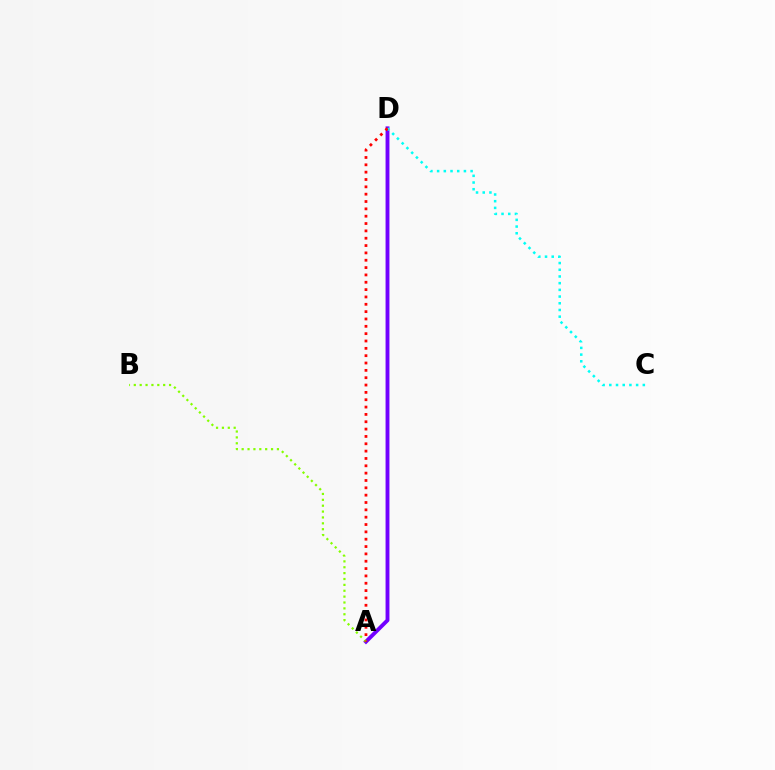{('A', 'D'): [{'color': '#7200ff', 'line_style': 'solid', 'thickness': 2.79}, {'color': '#ff0000', 'line_style': 'dotted', 'thickness': 1.99}], ('A', 'B'): [{'color': '#84ff00', 'line_style': 'dotted', 'thickness': 1.6}], ('C', 'D'): [{'color': '#00fff6', 'line_style': 'dotted', 'thickness': 1.82}]}